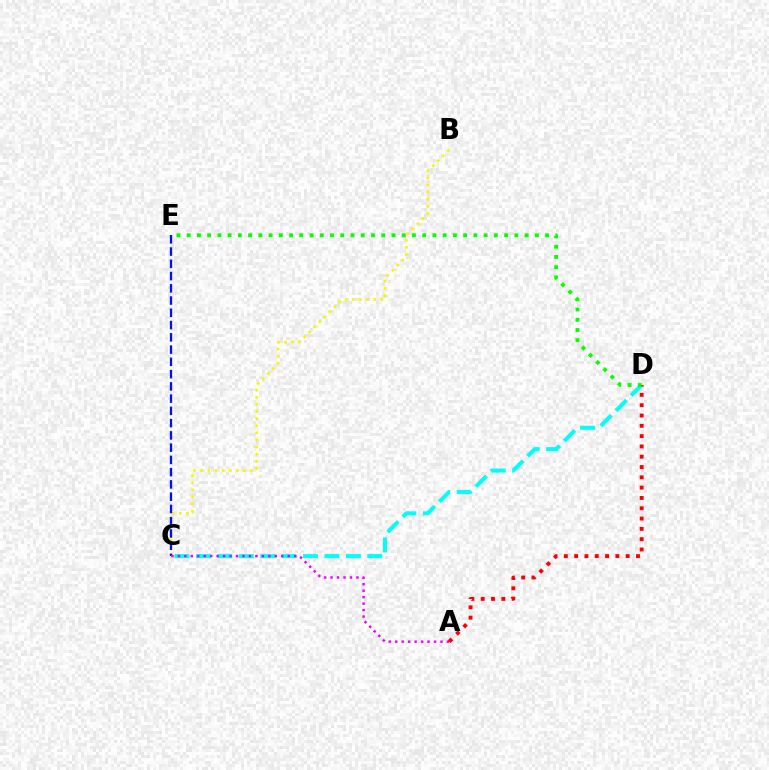{('B', 'C'): [{'color': '#fcf500', 'line_style': 'dotted', 'thickness': 1.94}], ('C', 'E'): [{'color': '#0010ff', 'line_style': 'dashed', 'thickness': 1.67}], ('C', 'D'): [{'color': '#00fff6', 'line_style': 'dashed', 'thickness': 2.91}], ('A', 'C'): [{'color': '#ee00ff', 'line_style': 'dotted', 'thickness': 1.76}], ('A', 'D'): [{'color': '#ff0000', 'line_style': 'dotted', 'thickness': 2.8}], ('D', 'E'): [{'color': '#08ff00', 'line_style': 'dotted', 'thickness': 2.78}]}